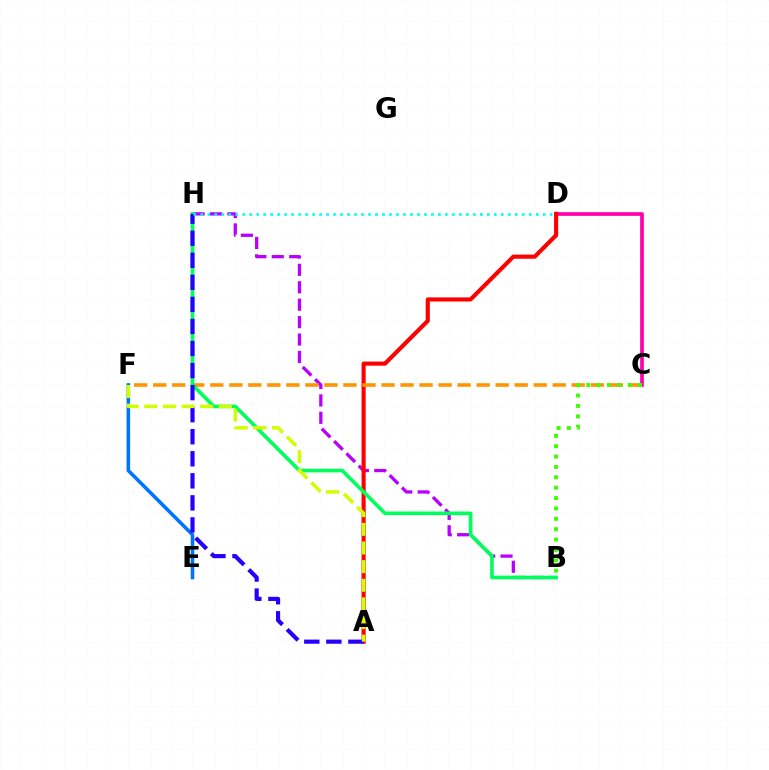{('C', 'D'): [{'color': '#ff00ac', 'line_style': 'solid', 'thickness': 2.67}], ('B', 'H'): [{'color': '#b900ff', 'line_style': 'dashed', 'thickness': 2.37}, {'color': '#00ff5c', 'line_style': 'solid', 'thickness': 2.62}], ('A', 'D'): [{'color': '#ff0000', 'line_style': 'solid', 'thickness': 2.97}], ('C', 'F'): [{'color': '#ff9400', 'line_style': 'dashed', 'thickness': 2.58}], ('E', 'F'): [{'color': '#0074ff', 'line_style': 'solid', 'thickness': 2.57}], ('A', 'H'): [{'color': '#2500ff', 'line_style': 'dashed', 'thickness': 3.0}], ('D', 'H'): [{'color': '#00fff6', 'line_style': 'dotted', 'thickness': 1.9}], ('A', 'F'): [{'color': '#d1ff00', 'line_style': 'dashed', 'thickness': 2.53}], ('B', 'C'): [{'color': '#3dff00', 'line_style': 'dotted', 'thickness': 2.82}]}